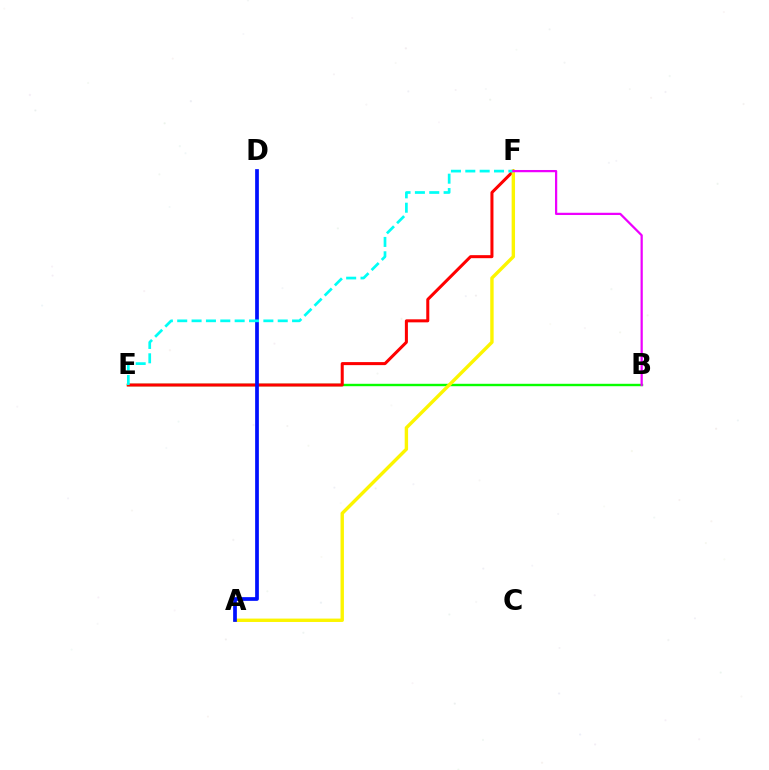{('B', 'E'): [{'color': '#08ff00', 'line_style': 'solid', 'thickness': 1.73}], ('E', 'F'): [{'color': '#ff0000', 'line_style': 'solid', 'thickness': 2.18}, {'color': '#00fff6', 'line_style': 'dashed', 'thickness': 1.95}], ('A', 'F'): [{'color': '#fcf500', 'line_style': 'solid', 'thickness': 2.44}], ('A', 'D'): [{'color': '#0010ff', 'line_style': 'solid', 'thickness': 2.68}], ('B', 'F'): [{'color': '#ee00ff', 'line_style': 'solid', 'thickness': 1.61}]}